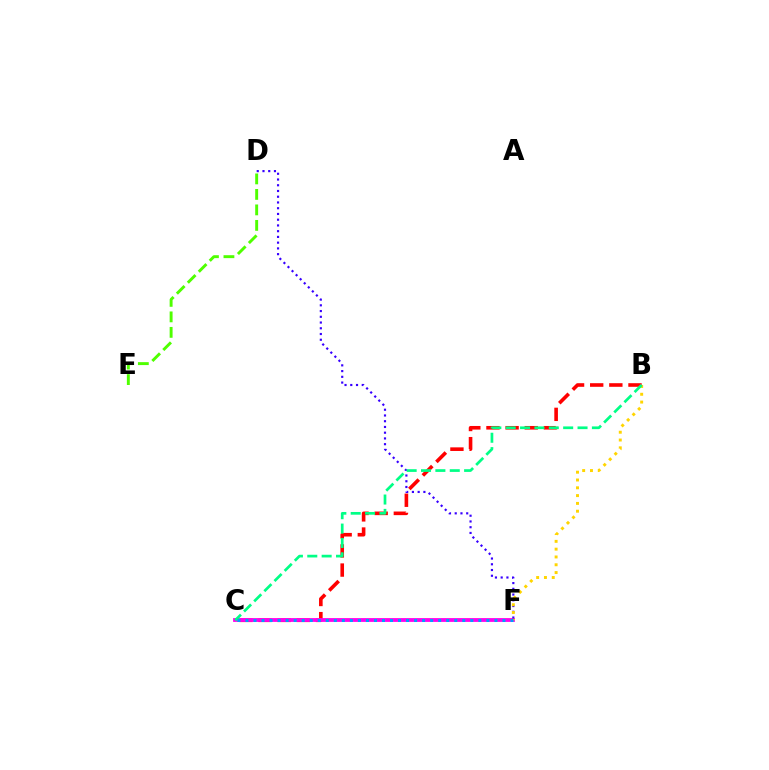{('D', 'E'): [{'color': '#4fff00', 'line_style': 'dashed', 'thickness': 2.1}], ('B', 'C'): [{'color': '#ff0000', 'line_style': 'dashed', 'thickness': 2.6}, {'color': '#00ff86', 'line_style': 'dashed', 'thickness': 1.95}], ('C', 'F'): [{'color': '#ff00ed', 'line_style': 'solid', 'thickness': 2.73}, {'color': '#009eff', 'line_style': 'dotted', 'thickness': 2.18}], ('D', 'F'): [{'color': '#3700ff', 'line_style': 'dotted', 'thickness': 1.56}], ('B', 'F'): [{'color': '#ffd500', 'line_style': 'dotted', 'thickness': 2.12}]}